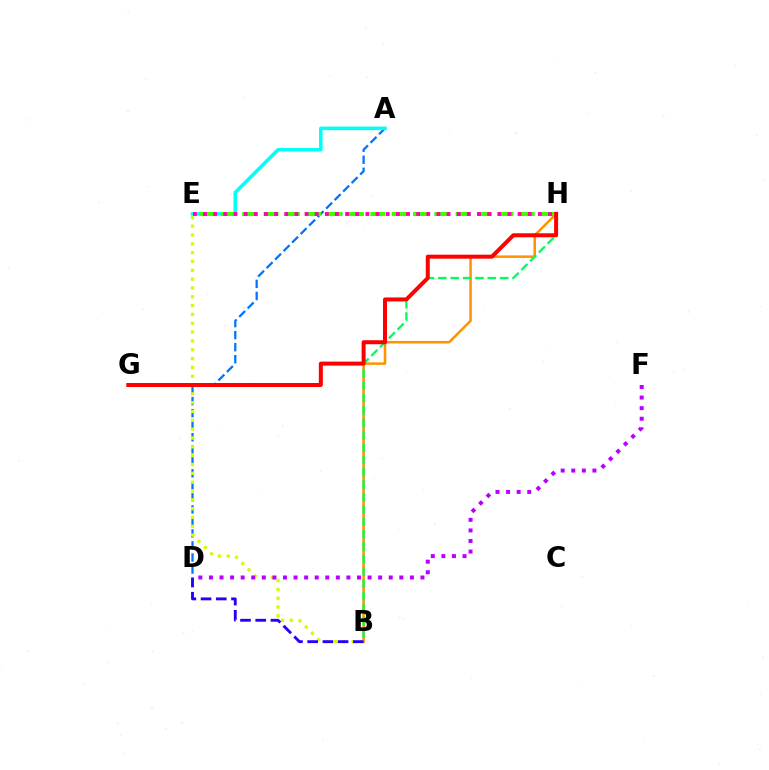{('B', 'H'): [{'color': '#ff9400', 'line_style': 'solid', 'thickness': 1.83}, {'color': '#00ff5c', 'line_style': 'dashed', 'thickness': 1.68}], ('A', 'D'): [{'color': '#0074ff', 'line_style': 'dashed', 'thickness': 1.63}], ('A', 'E'): [{'color': '#00fff6', 'line_style': 'solid', 'thickness': 2.56}], ('E', 'H'): [{'color': '#3dff00', 'line_style': 'dashed', 'thickness': 2.9}, {'color': '#ff00ac', 'line_style': 'dotted', 'thickness': 2.76}], ('B', 'E'): [{'color': '#d1ff00', 'line_style': 'dotted', 'thickness': 2.4}], ('G', 'H'): [{'color': '#ff0000', 'line_style': 'solid', 'thickness': 2.89}], ('B', 'D'): [{'color': '#2500ff', 'line_style': 'dashed', 'thickness': 2.07}], ('D', 'F'): [{'color': '#b900ff', 'line_style': 'dotted', 'thickness': 2.87}]}